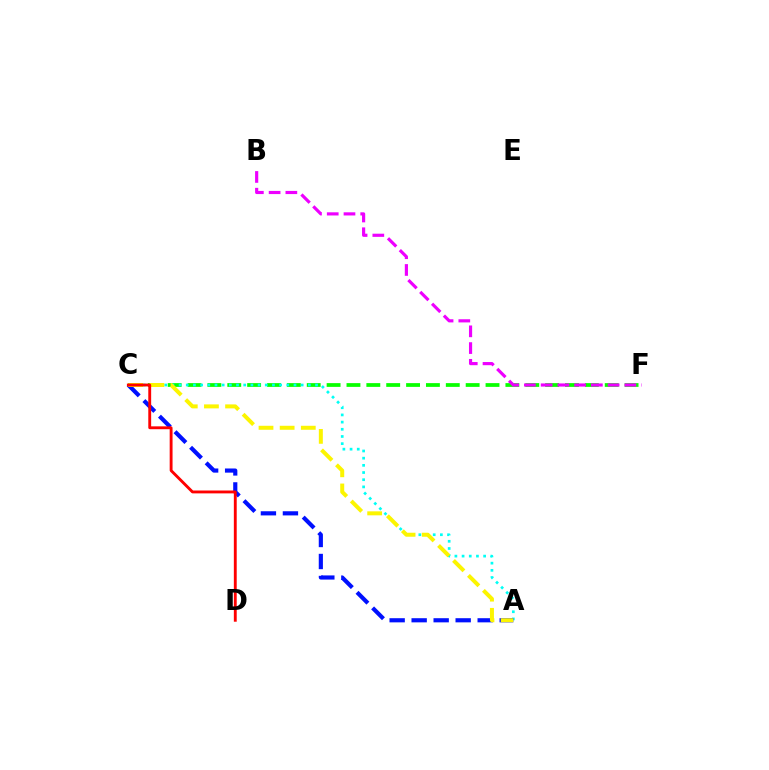{('C', 'F'): [{'color': '#08ff00', 'line_style': 'dashed', 'thickness': 2.7}], ('A', 'C'): [{'color': '#00fff6', 'line_style': 'dotted', 'thickness': 1.95}, {'color': '#0010ff', 'line_style': 'dashed', 'thickness': 2.99}, {'color': '#fcf500', 'line_style': 'dashed', 'thickness': 2.87}], ('C', 'D'): [{'color': '#ff0000', 'line_style': 'solid', 'thickness': 2.07}], ('B', 'F'): [{'color': '#ee00ff', 'line_style': 'dashed', 'thickness': 2.27}]}